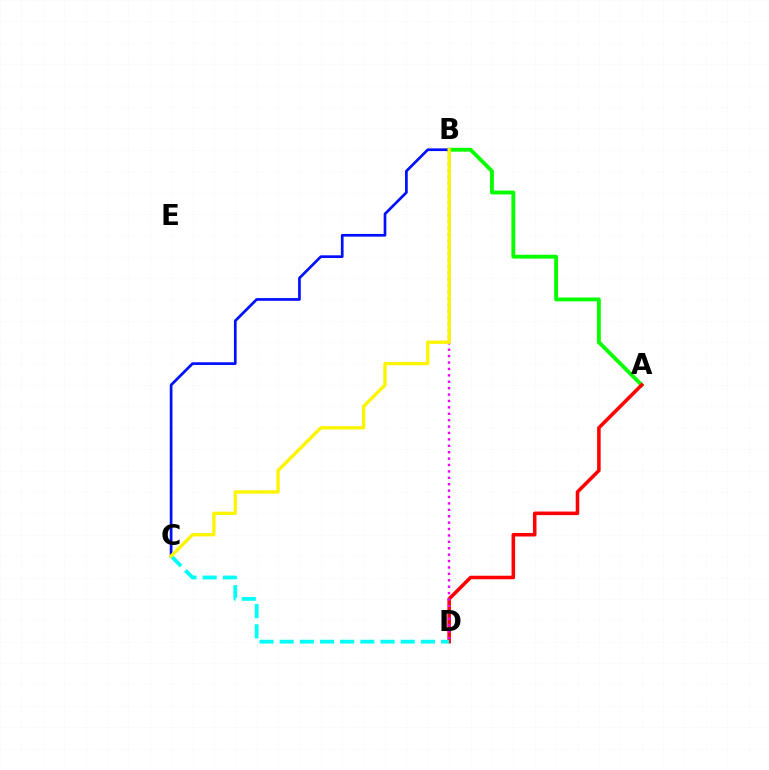{('A', 'B'): [{'color': '#08ff00', 'line_style': 'solid', 'thickness': 2.77}], ('B', 'C'): [{'color': '#0010ff', 'line_style': 'solid', 'thickness': 1.95}, {'color': '#fcf500', 'line_style': 'solid', 'thickness': 2.4}], ('A', 'D'): [{'color': '#ff0000', 'line_style': 'solid', 'thickness': 2.55}], ('C', 'D'): [{'color': '#00fff6', 'line_style': 'dashed', 'thickness': 2.74}], ('B', 'D'): [{'color': '#ee00ff', 'line_style': 'dotted', 'thickness': 1.74}]}